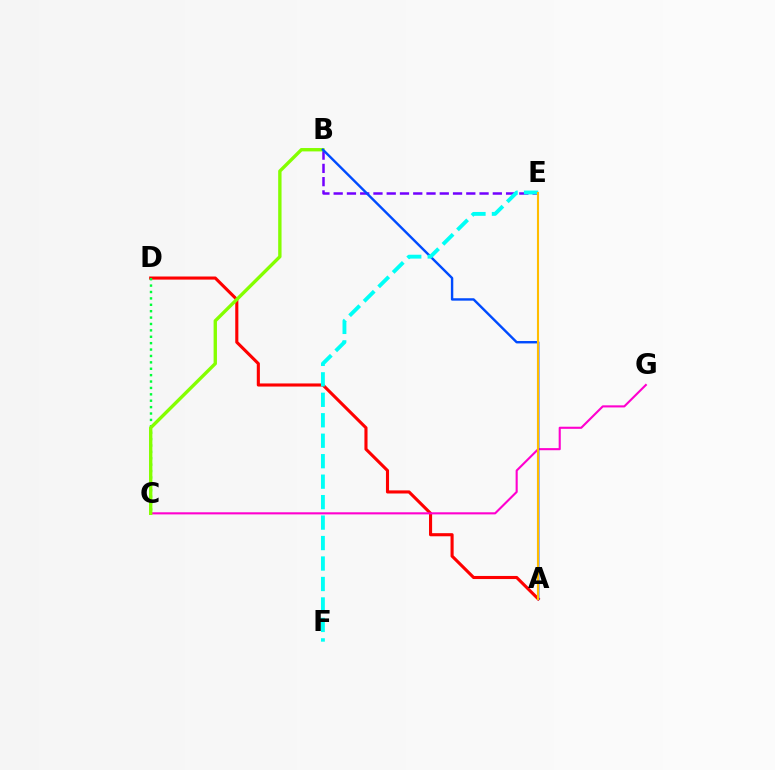{('A', 'D'): [{'color': '#ff0000', 'line_style': 'solid', 'thickness': 2.23}], ('C', 'D'): [{'color': '#00ff39', 'line_style': 'dotted', 'thickness': 1.74}], ('C', 'G'): [{'color': '#ff00cf', 'line_style': 'solid', 'thickness': 1.52}], ('B', 'E'): [{'color': '#7200ff', 'line_style': 'dashed', 'thickness': 1.8}], ('B', 'C'): [{'color': '#84ff00', 'line_style': 'solid', 'thickness': 2.42}], ('A', 'B'): [{'color': '#004bff', 'line_style': 'solid', 'thickness': 1.73}], ('E', 'F'): [{'color': '#00fff6', 'line_style': 'dashed', 'thickness': 2.78}], ('A', 'E'): [{'color': '#ffbd00', 'line_style': 'solid', 'thickness': 1.52}]}